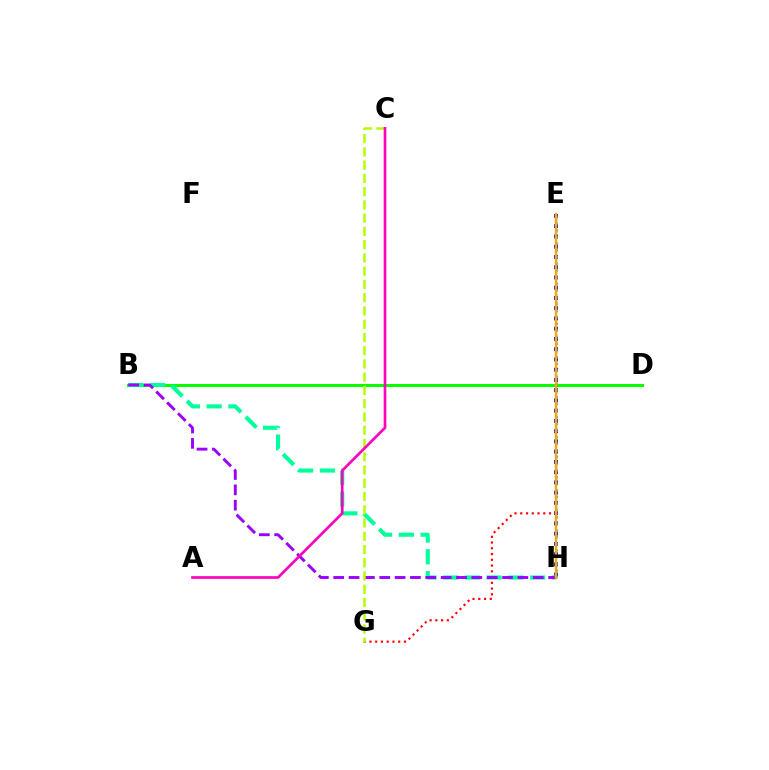{('E', 'H'): [{'color': '#0010ff', 'line_style': 'dotted', 'thickness': 2.78}, {'color': '#00b5ff', 'line_style': 'dotted', 'thickness': 1.81}, {'color': '#ffa500', 'line_style': 'solid', 'thickness': 1.71}], ('B', 'D'): [{'color': '#08ff00', 'line_style': 'solid', 'thickness': 2.19}], ('B', 'H'): [{'color': '#00ff9d', 'line_style': 'dashed', 'thickness': 2.96}, {'color': '#9b00ff', 'line_style': 'dashed', 'thickness': 2.09}], ('E', 'G'): [{'color': '#ff0000', 'line_style': 'dotted', 'thickness': 1.56}], ('C', 'G'): [{'color': '#b3ff00', 'line_style': 'dashed', 'thickness': 1.8}], ('A', 'C'): [{'color': '#ff00bd', 'line_style': 'solid', 'thickness': 1.93}]}